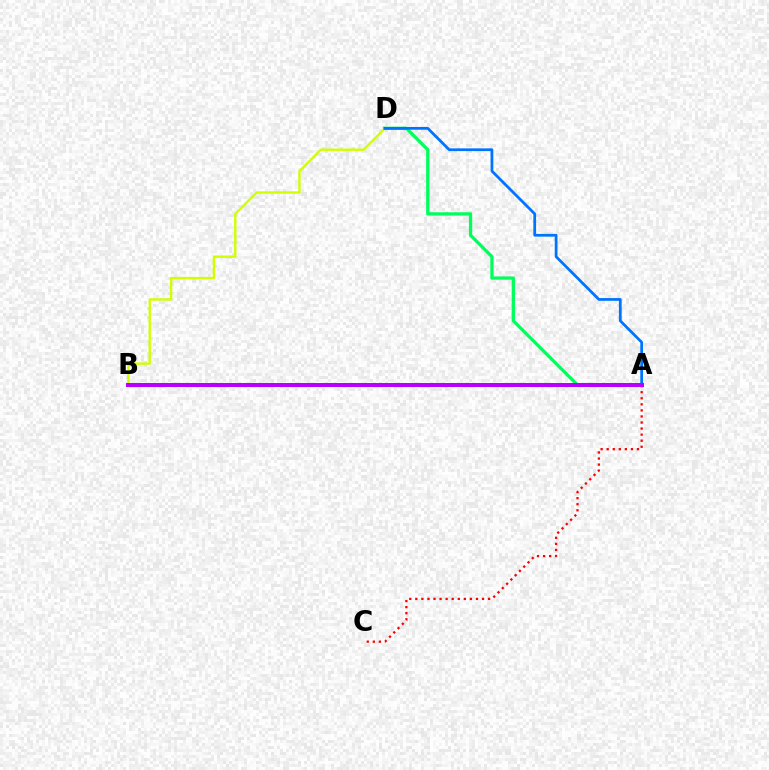{('B', 'D'): [{'color': '#d1ff00', 'line_style': 'solid', 'thickness': 1.72}], ('A', 'C'): [{'color': '#ff0000', 'line_style': 'dotted', 'thickness': 1.65}], ('A', 'D'): [{'color': '#00ff5c', 'line_style': 'solid', 'thickness': 2.36}, {'color': '#0074ff', 'line_style': 'solid', 'thickness': 1.98}], ('A', 'B'): [{'color': '#b900ff', 'line_style': 'solid', 'thickness': 2.88}]}